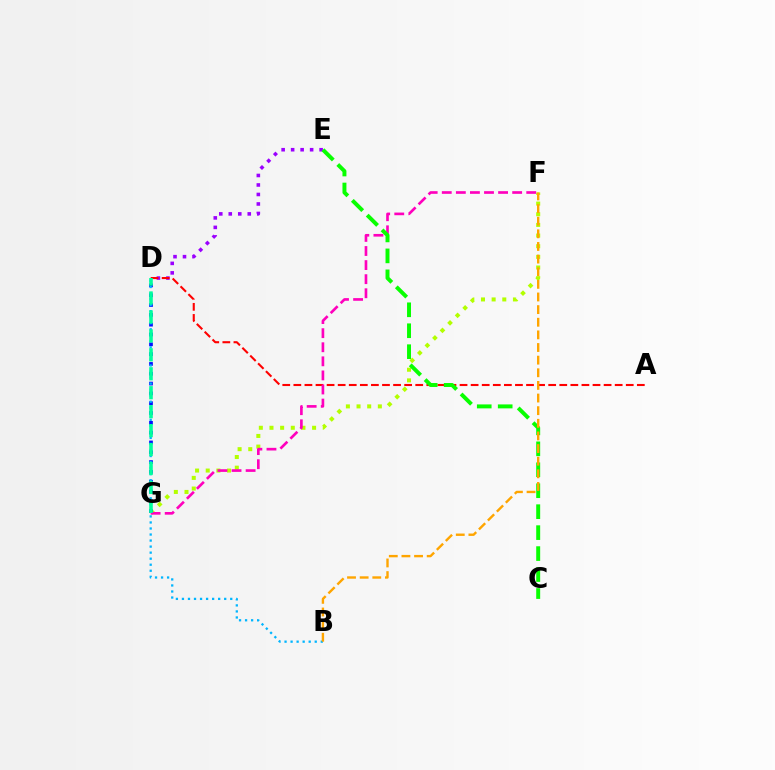{('D', 'E'): [{'color': '#9b00ff', 'line_style': 'dotted', 'thickness': 2.58}], ('A', 'D'): [{'color': '#ff0000', 'line_style': 'dashed', 'thickness': 1.51}], ('F', 'G'): [{'color': '#b3ff00', 'line_style': 'dotted', 'thickness': 2.89}, {'color': '#ff00bd', 'line_style': 'dashed', 'thickness': 1.91}], ('D', 'G'): [{'color': '#0010ff', 'line_style': 'dotted', 'thickness': 2.67}, {'color': '#00ff9d', 'line_style': 'dashed', 'thickness': 2.57}], ('B', 'D'): [{'color': '#00b5ff', 'line_style': 'dotted', 'thickness': 1.64}], ('C', 'E'): [{'color': '#08ff00', 'line_style': 'dashed', 'thickness': 2.85}], ('B', 'F'): [{'color': '#ffa500', 'line_style': 'dashed', 'thickness': 1.72}]}